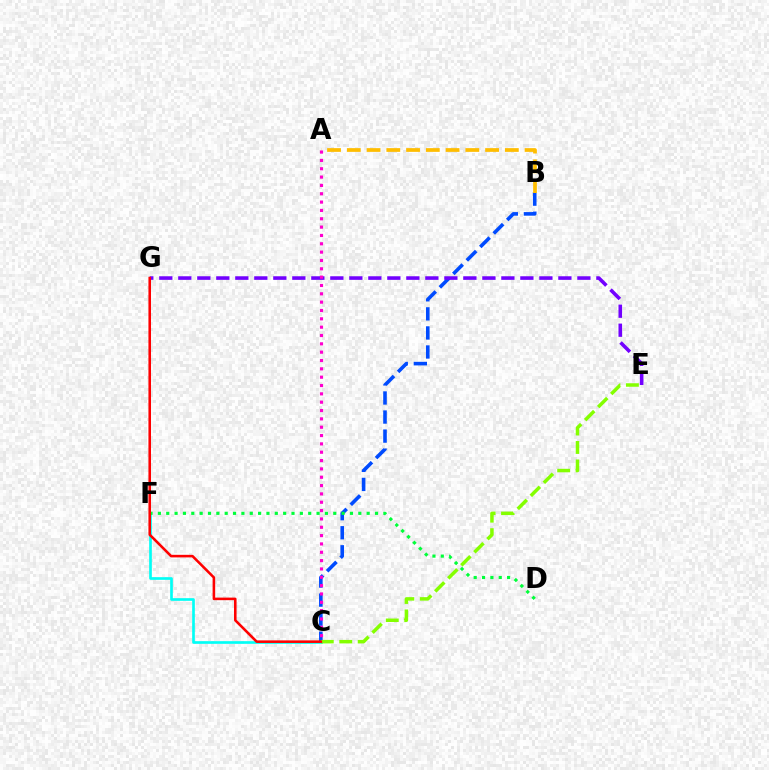{('B', 'C'): [{'color': '#004bff', 'line_style': 'dashed', 'thickness': 2.59}], ('A', 'B'): [{'color': '#ffbd00', 'line_style': 'dashed', 'thickness': 2.68}], ('C', 'F'): [{'color': '#00fff6', 'line_style': 'solid', 'thickness': 1.92}], ('D', 'F'): [{'color': '#00ff39', 'line_style': 'dotted', 'thickness': 2.27}], ('E', 'G'): [{'color': '#7200ff', 'line_style': 'dashed', 'thickness': 2.58}], ('C', 'E'): [{'color': '#84ff00', 'line_style': 'dashed', 'thickness': 2.51}], ('C', 'G'): [{'color': '#ff0000', 'line_style': 'solid', 'thickness': 1.85}], ('A', 'C'): [{'color': '#ff00cf', 'line_style': 'dotted', 'thickness': 2.27}]}